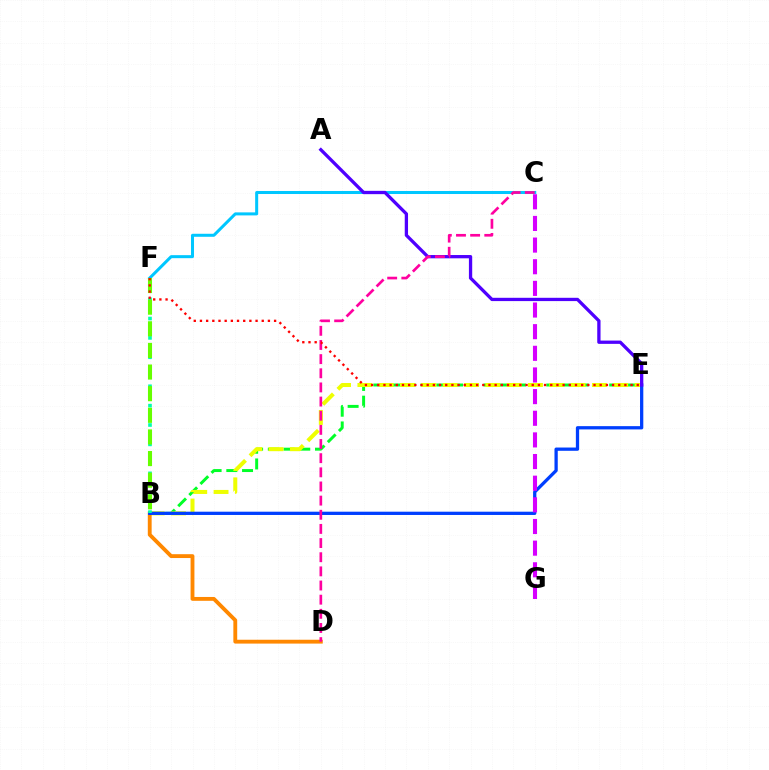{('B', 'E'): [{'color': '#00ff27', 'line_style': 'dashed', 'thickness': 2.14}, {'color': '#eeff00', 'line_style': 'dashed', 'thickness': 2.9}, {'color': '#003fff', 'line_style': 'solid', 'thickness': 2.36}], ('C', 'F'): [{'color': '#00c7ff', 'line_style': 'solid', 'thickness': 2.17}], ('B', 'D'): [{'color': '#ff8800', 'line_style': 'solid', 'thickness': 2.77}], ('B', 'F'): [{'color': '#00ffaf', 'line_style': 'dotted', 'thickness': 2.63}, {'color': '#66ff00', 'line_style': 'dashed', 'thickness': 2.94}], ('A', 'E'): [{'color': '#4f00ff', 'line_style': 'solid', 'thickness': 2.37}], ('C', 'D'): [{'color': '#ff00a0', 'line_style': 'dashed', 'thickness': 1.92}], ('E', 'F'): [{'color': '#ff0000', 'line_style': 'dotted', 'thickness': 1.68}], ('C', 'G'): [{'color': '#d600ff', 'line_style': 'dashed', 'thickness': 2.94}]}